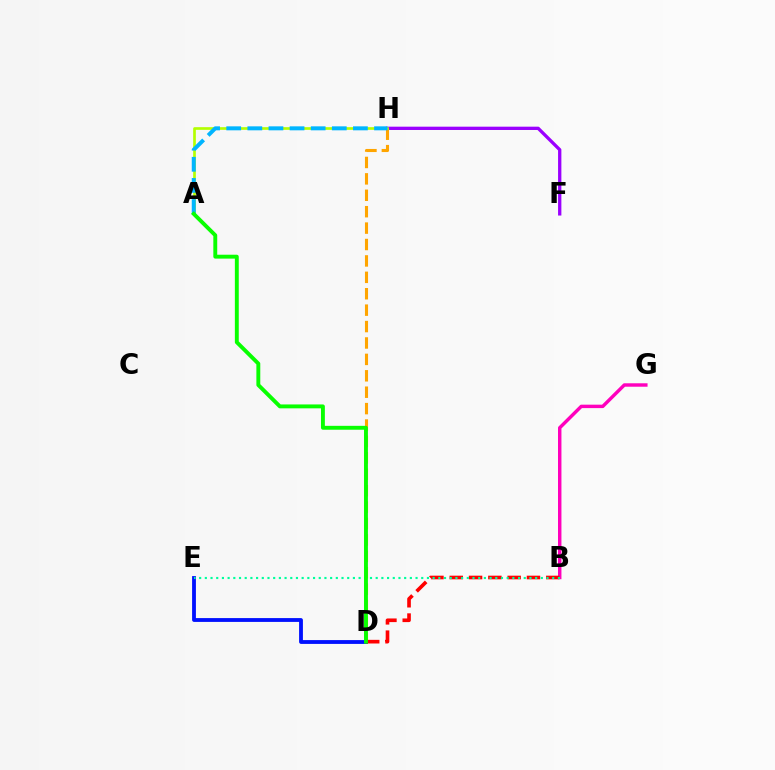{('B', 'G'): [{'color': '#ff00bd', 'line_style': 'solid', 'thickness': 2.47}], ('F', 'H'): [{'color': '#9b00ff', 'line_style': 'solid', 'thickness': 2.38}], ('D', 'H'): [{'color': '#ffa500', 'line_style': 'dashed', 'thickness': 2.23}], ('D', 'E'): [{'color': '#0010ff', 'line_style': 'solid', 'thickness': 2.75}], ('B', 'D'): [{'color': '#ff0000', 'line_style': 'dashed', 'thickness': 2.62}], ('A', 'H'): [{'color': '#b3ff00', 'line_style': 'solid', 'thickness': 1.92}, {'color': '#00b5ff', 'line_style': 'dashed', 'thickness': 2.87}], ('B', 'E'): [{'color': '#00ff9d', 'line_style': 'dotted', 'thickness': 1.55}], ('A', 'D'): [{'color': '#08ff00', 'line_style': 'solid', 'thickness': 2.8}]}